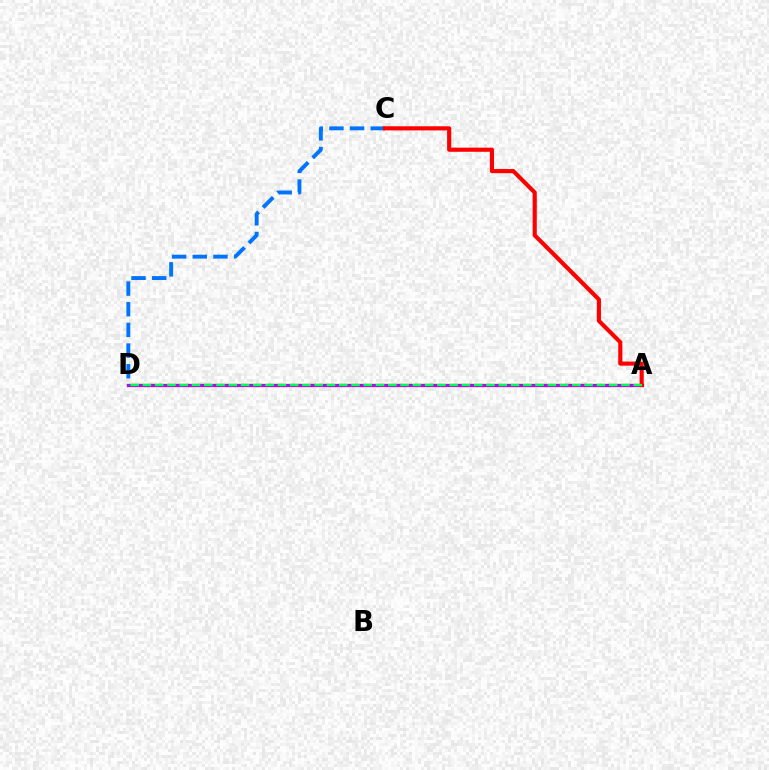{('A', 'D'): [{'color': '#d1ff00', 'line_style': 'solid', 'thickness': 2.48}, {'color': '#b900ff', 'line_style': 'solid', 'thickness': 2.32}, {'color': '#00ff5c', 'line_style': 'dashed', 'thickness': 1.67}], ('C', 'D'): [{'color': '#0074ff', 'line_style': 'dashed', 'thickness': 2.81}], ('A', 'C'): [{'color': '#ff0000', 'line_style': 'solid', 'thickness': 2.97}]}